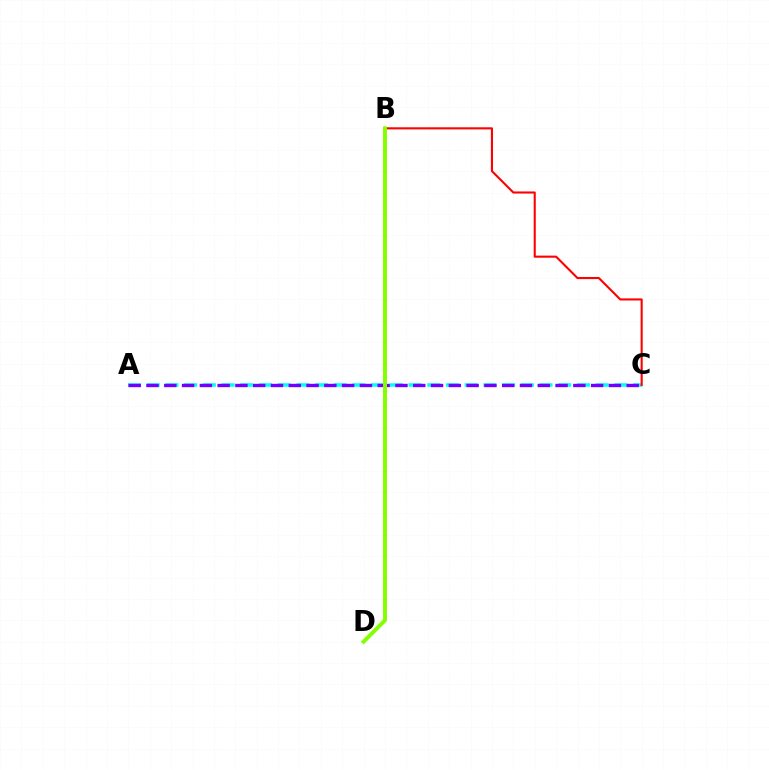{('A', 'C'): [{'color': '#00fff6', 'line_style': 'dashed', 'thickness': 2.54}, {'color': '#7200ff', 'line_style': 'dashed', 'thickness': 2.42}], ('B', 'C'): [{'color': '#ff0000', 'line_style': 'solid', 'thickness': 1.51}], ('B', 'D'): [{'color': '#84ff00', 'line_style': 'solid', 'thickness': 2.84}]}